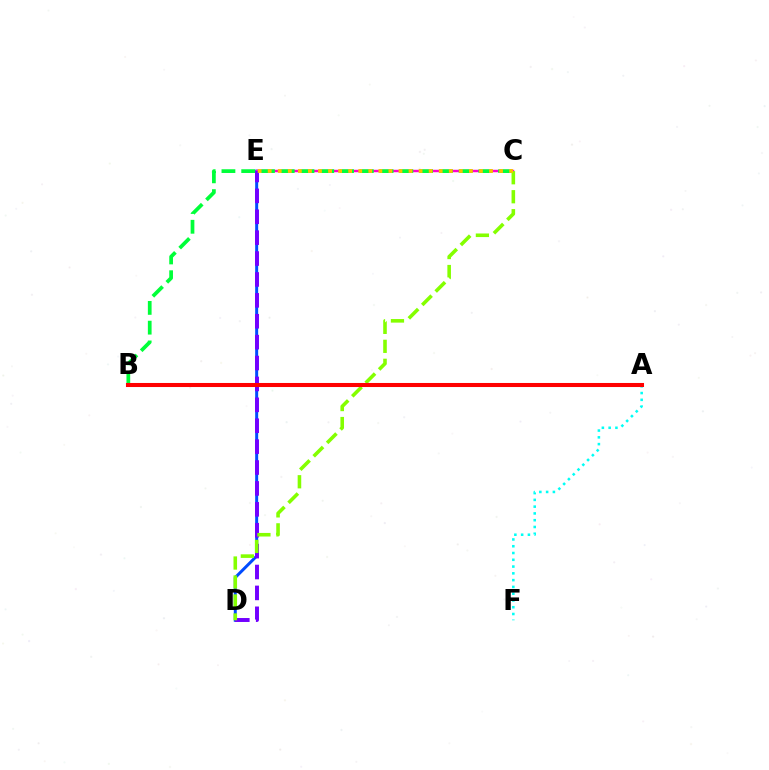{('D', 'E'): [{'color': '#004bff', 'line_style': 'solid', 'thickness': 2.15}, {'color': '#7200ff', 'line_style': 'dashed', 'thickness': 2.84}], ('C', 'E'): [{'color': '#ff00cf', 'line_style': 'solid', 'thickness': 1.77}, {'color': '#ffbd00', 'line_style': 'dotted', 'thickness': 2.73}], ('B', 'C'): [{'color': '#00ff39', 'line_style': 'dashed', 'thickness': 2.69}], ('C', 'D'): [{'color': '#84ff00', 'line_style': 'dashed', 'thickness': 2.58}], ('A', 'F'): [{'color': '#00fff6', 'line_style': 'dotted', 'thickness': 1.84}], ('A', 'B'): [{'color': '#ff0000', 'line_style': 'solid', 'thickness': 2.92}]}